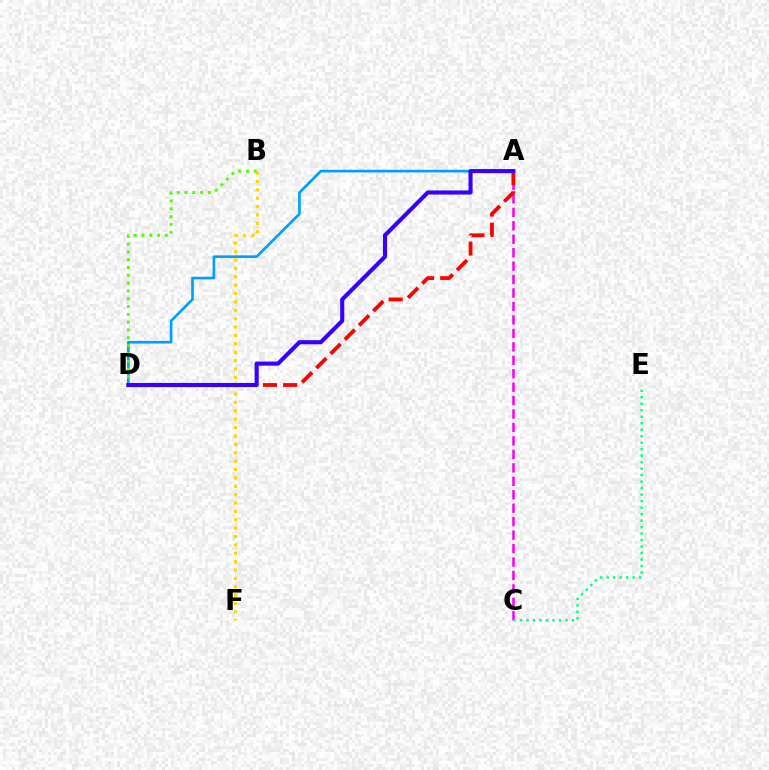{('A', 'C'): [{'color': '#ff00ed', 'line_style': 'dashed', 'thickness': 1.83}], ('B', 'F'): [{'color': '#ffd500', 'line_style': 'dotted', 'thickness': 2.28}], ('A', 'D'): [{'color': '#009eff', 'line_style': 'solid', 'thickness': 1.91}, {'color': '#ff0000', 'line_style': 'dashed', 'thickness': 2.74}, {'color': '#3700ff', 'line_style': 'solid', 'thickness': 2.96}], ('C', 'E'): [{'color': '#00ff86', 'line_style': 'dotted', 'thickness': 1.76}], ('B', 'D'): [{'color': '#4fff00', 'line_style': 'dotted', 'thickness': 2.12}]}